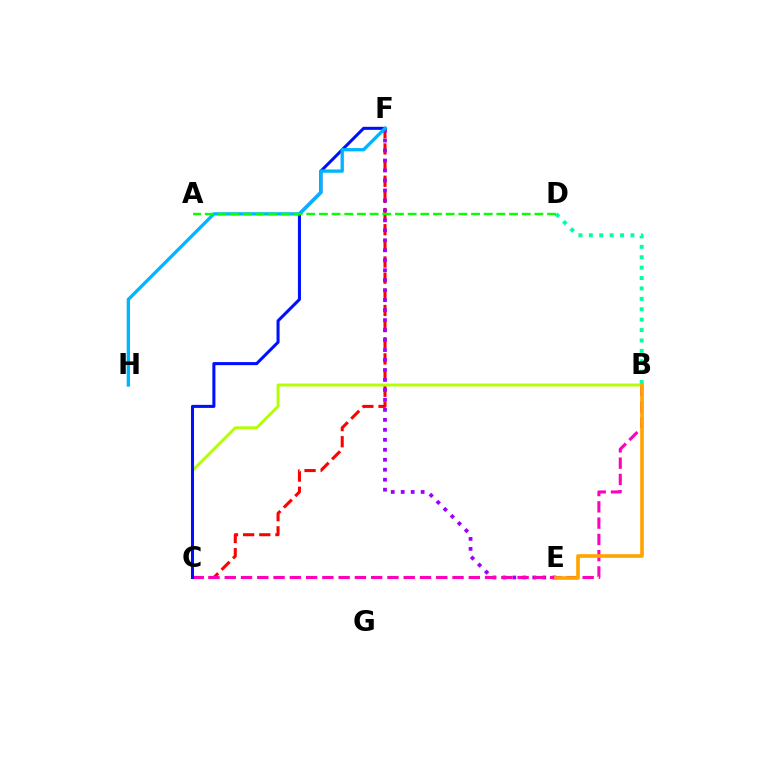{('C', 'F'): [{'color': '#ff0000', 'line_style': 'dashed', 'thickness': 2.19}, {'color': '#0010ff', 'line_style': 'solid', 'thickness': 2.19}], ('B', 'D'): [{'color': '#00ff9d', 'line_style': 'dotted', 'thickness': 2.83}], ('E', 'F'): [{'color': '#9b00ff', 'line_style': 'dotted', 'thickness': 2.71}], ('B', 'C'): [{'color': '#ff00bd', 'line_style': 'dashed', 'thickness': 2.21}, {'color': '#b3ff00', 'line_style': 'solid', 'thickness': 2.09}], ('F', 'H'): [{'color': '#00b5ff', 'line_style': 'solid', 'thickness': 2.39}], ('A', 'D'): [{'color': '#08ff00', 'line_style': 'dashed', 'thickness': 1.72}], ('B', 'E'): [{'color': '#ffa500', 'line_style': 'solid', 'thickness': 2.63}]}